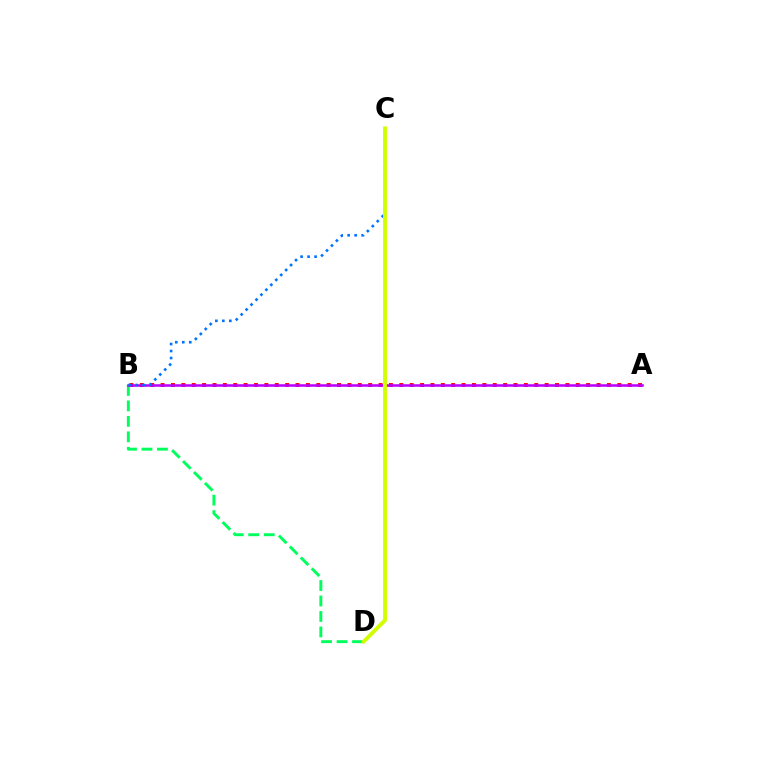{('A', 'B'): [{'color': '#ff0000', 'line_style': 'dotted', 'thickness': 2.82}, {'color': '#b900ff', 'line_style': 'solid', 'thickness': 1.83}], ('B', 'D'): [{'color': '#00ff5c', 'line_style': 'dashed', 'thickness': 2.1}], ('B', 'C'): [{'color': '#0074ff', 'line_style': 'dotted', 'thickness': 1.9}], ('C', 'D'): [{'color': '#d1ff00', 'line_style': 'solid', 'thickness': 2.77}]}